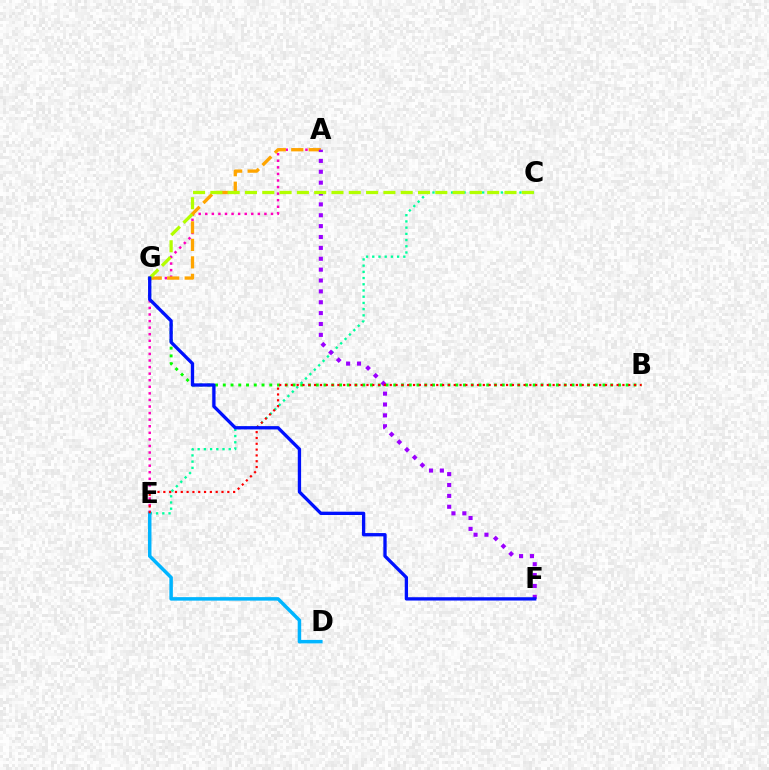{('B', 'G'): [{'color': '#08ff00', 'line_style': 'dotted', 'thickness': 2.11}], ('A', 'E'): [{'color': '#ff00bd', 'line_style': 'dotted', 'thickness': 1.79}], ('C', 'E'): [{'color': '#00ff9d', 'line_style': 'dotted', 'thickness': 1.69}], ('A', 'G'): [{'color': '#ffa500', 'line_style': 'dashed', 'thickness': 2.38}], ('A', 'F'): [{'color': '#9b00ff', 'line_style': 'dotted', 'thickness': 2.95}], ('D', 'E'): [{'color': '#00b5ff', 'line_style': 'solid', 'thickness': 2.52}], ('C', 'G'): [{'color': '#b3ff00', 'line_style': 'dashed', 'thickness': 2.35}], ('B', 'E'): [{'color': '#ff0000', 'line_style': 'dotted', 'thickness': 1.58}], ('F', 'G'): [{'color': '#0010ff', 'line_style': 'solid', 'thickness': 2.39}]}